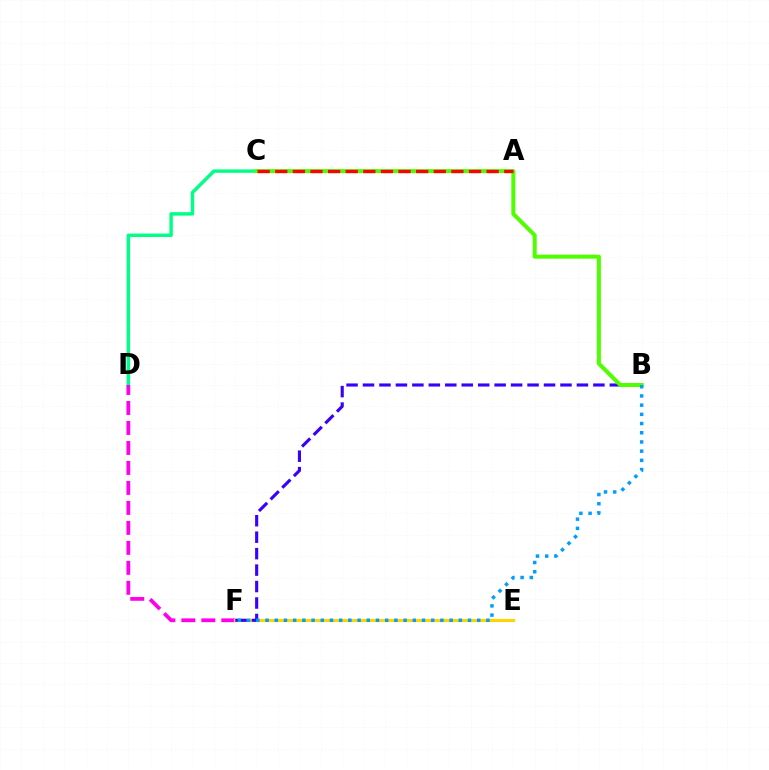{('C', 'D'): [{'color': '#00ff86', 'line_style': 'solid', 'thickness': 2.47}], ('D', 'F'): [{'color': '#ff00ed', 'line_style': 'dashed', 'thickness': 2.71}], ('E', 'F'): [{'color': '#ffd500', 'line_style': 'solid', 'thickness': 2.26}], ('B', 'F'): [{'color': '#3700ff', 'line_style': 'dashed', 'thickness': 2.24}, {'color': '#009eff', 'line_style': 'dotted', 'thickness': 2.5}], ('B', 'C'): [{'color': '#4fff00', 'line_style': 'solid', 'thickness': 2.88}], ('A', 'C'): [{'color': '#ff0000', 'line_style': 'dashed', 'thickness': 2.39}]}